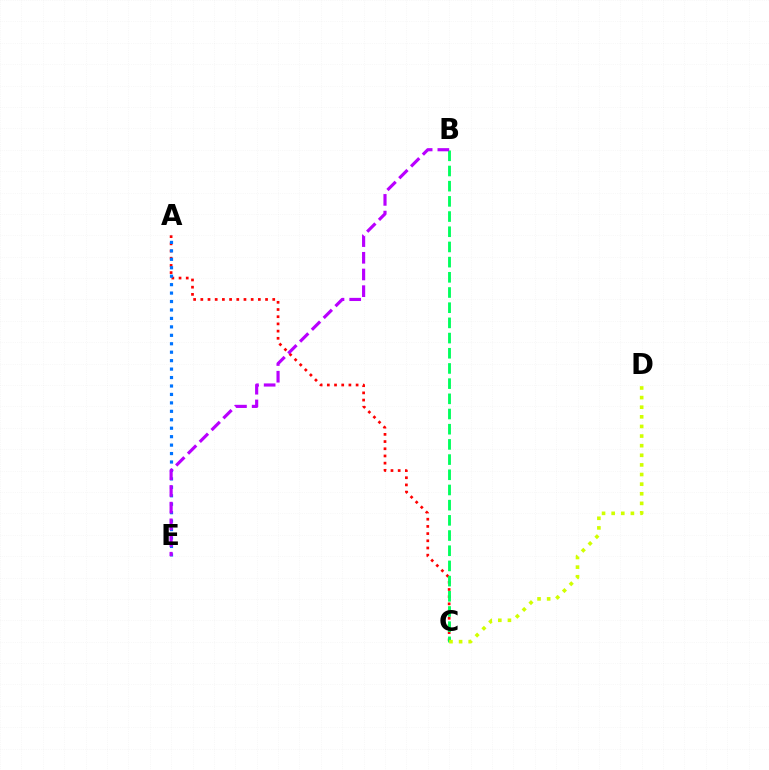{('A', 'C'): [{'color': '#ff0000', 'line_style': 'dotted', 'thickness': 1.95}], ('A', 'E'): [{'color': '#0074ff', 'line_style': 'dotted', 'thickness': 2.29}], ('B', 'C'): [{'color': '#00ff5c', 'line_style': 'dashed', 'thickness': 2.06}], ('B', 'E'): [{'color': '#b900ff', 'line_style': 'dashed', 'thickness': 2.27}], ('C', 'D'): [{'color': '#d1ff00', 'line_style': 'dotted', 'thickness': 2.61}]}